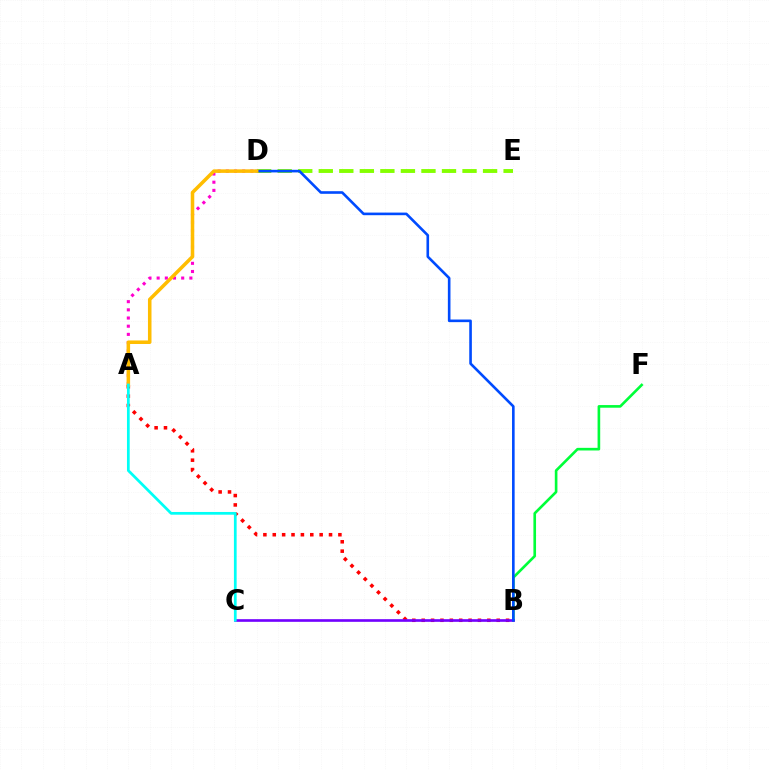{('A', 'D'): [{'color': '#ff00cf', 'line_style': 'dotted', 'thickness': 2.22}, {'color': '#ffbd00', 'line_style': 'solid', 'thickness': 2.55}], ('D', 'E'): [{'color': '#84ff00', 'line_style': 'dashed', 'thickness': 2.79}], ('A', 'B'): [{'color': '#ff0000', 'line_style': 'dotted', 'thickness': 2.55}], ('B', 'F'): [{'color': '#00ff39', 'line_style': 'solid', 'thickness': 1.9}], ('B', 'C'): [{'color': '#7200ff', 'line_style': 'solid', 'thickness': 1.91}], ('B', 'D'): [{'color': '#004bff', 'line_style': 'solid', 'thickness': 1.88}], ('A', 'C'): [{'color': '#00fff6', 'line_style': 'solid', 'thickness': 1.96}]}